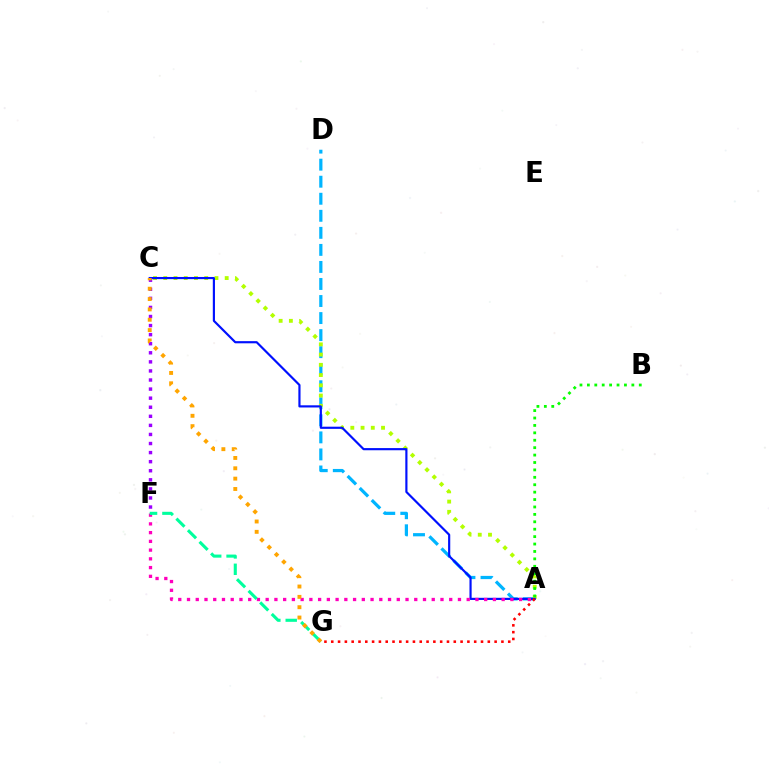{('A', 'D'): [{'color': '#00b5ff', 'line_style': 'dashed', 'thickness': 2.32}], ('A', 'C'): [{'color': '#b3ff00', 'line_style': 'dotted', 'thickness': 2.78}, {'color': '#0010ff', 'line_style': 'solid', 'thickness': 1.56}], ('A', 'B'): [{'color': '#08ff00', 'line_style': 'dotted', 'thickness': 2.01}], ('A', 'F'): [{'color': '#ff00bd', 'line_style': 'dotted', 'thickness': 2.37}], ('A', 'G'): [{'color': '#ff0000', 'line_style': 'dotted', 'thickness': 1.85}], ('C', 'F'): [{'color': '#9b00ff', 'line_style': 'dotted', 'thickness': 2.47}], ('F', 'G'): [{'color': '#00ff9d', 'line_style': 'dashed', 'thickness': 2.22}], ('C', 'G'): [{'color': '#ffa500', 'line_style': 'dotted', 'thickness': 2.81}]}